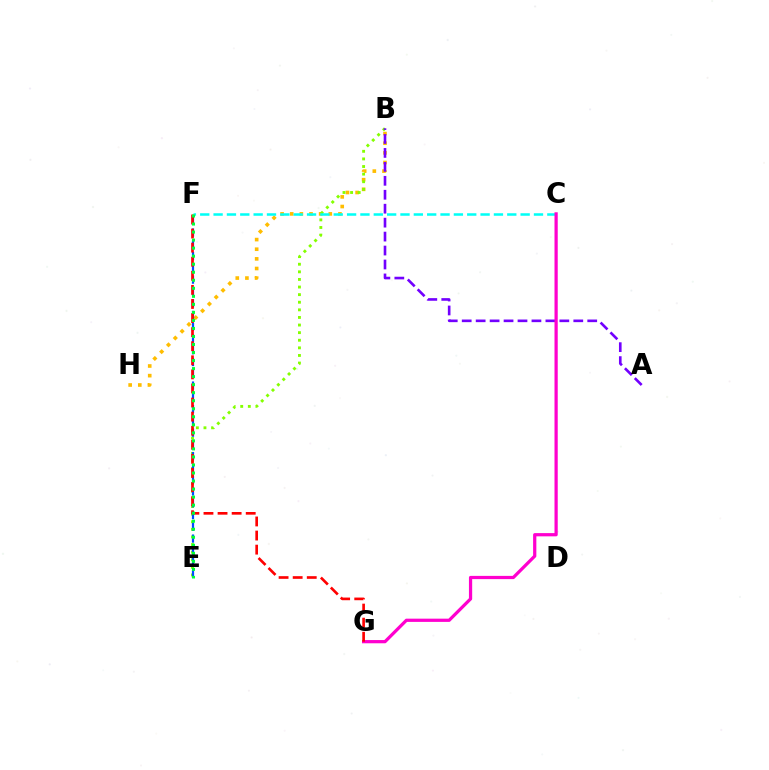{('B', 'H'): [{'color': '#ffbd00', 'line_style': 'dotted', 'thickness': 2.62}], ('B', 'E'): [{'color': '#84ff00', 'line_style': 'dotted', 'thickness': 2.07}], ('A', 'B'): [{'color': '#7200ff', 'line_style': 'dashed', 'thickness': 1.89}], ('C', 'F'): [{'color': '#00fff6', 'line_style': 'dashed', 'thickness': 1.81}], ('C', 'G'): [{'color': '#ff00cf', 'line_style': 'solid', 'thickness': 2.33}], ('E', 'F'): [{'color': '#004bff', 'line_style': 'dashed', 'thickness': 1.6}, {'color': '#00ff39', 'line_style': 'dotted', 'thickness': 2.18}], ('F', 'G'): [{'color': '#ff0000', 'line_style': 'dashed', 'thickness': 1.91}]}